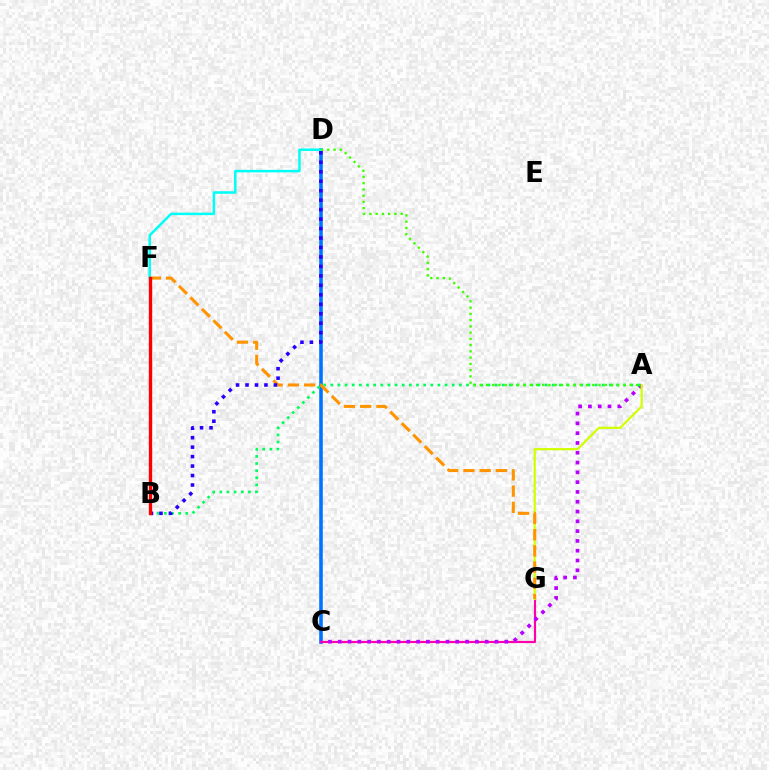{('C', 'D'): [{'color': '#0074ff', 'line_style': 'solid', 'thickness': 2.58}], ('C', 'G'): [{'color': '#ff00ac', 'line_style': 'solid', 'thickness': 1.55}], ('D', 'F'): [{'color': '#00fff6', 'line_style': 'solid', 'thickness': 1.81}], ('A', 'C'): [{'color': '#b900ff', 'line_style': 'dotted', 'thickness': 2.66}], ('A', 'B'): [{'color': '#00ff5c', 'line_style': 'dotted', 'thickness': 1.94}], ('A', 'G'): [{'color': '#d1ff00', 'line_style': 'solid', 'thickness': 1.59}], ('A', 'D'): [{'color': '#3dff00', 'line_style': 'dotted', 'thickness': 1.7}], ('F', 'G'): [{'color': '#ff9400', 'line_style': 'dashed', 'thickness': 2.21}], ('B', 'D'): [{'color': '#2500ff', 'line_style': 'dotted', 'thickness': 2.57}], ('B', 'F'): [{'color': '#ff0000', 'line_style': 'solid', 'thickness': 2.4}]}